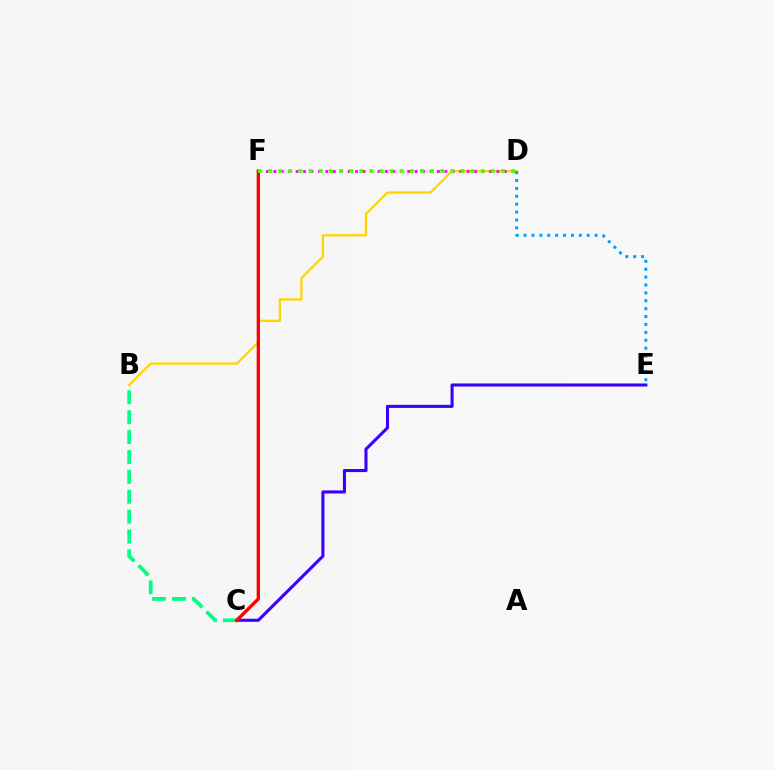{('C', 'E'): [{'color': '#3700ff', 'line_style': 'solid', 'thickness': 2.21}], ('B', 'D'): [{'color': '#ffd500', 'line_style': 'solid', 'thickness': 1.62}], ('D', 'F'): [{'color': '#ff00ed', 'line_style': 'dotted', 'thickness': 2.02}, {'color': '#4fff00', 'line_style': 'dotted', 'thickness': 2.75}], ('D', 'E'): [{'color': '#009eff', 'line_style': 'dotted', 'thickness': 2.15}], ('B', 'C'): [{'color': '#00ff86', 'line_style': 'dashed', 'thickness': 2.7}], ('C', 'F'): [{'color': '#ff0000', 'line_style': 'solid', 'thickness': 2.4}]}